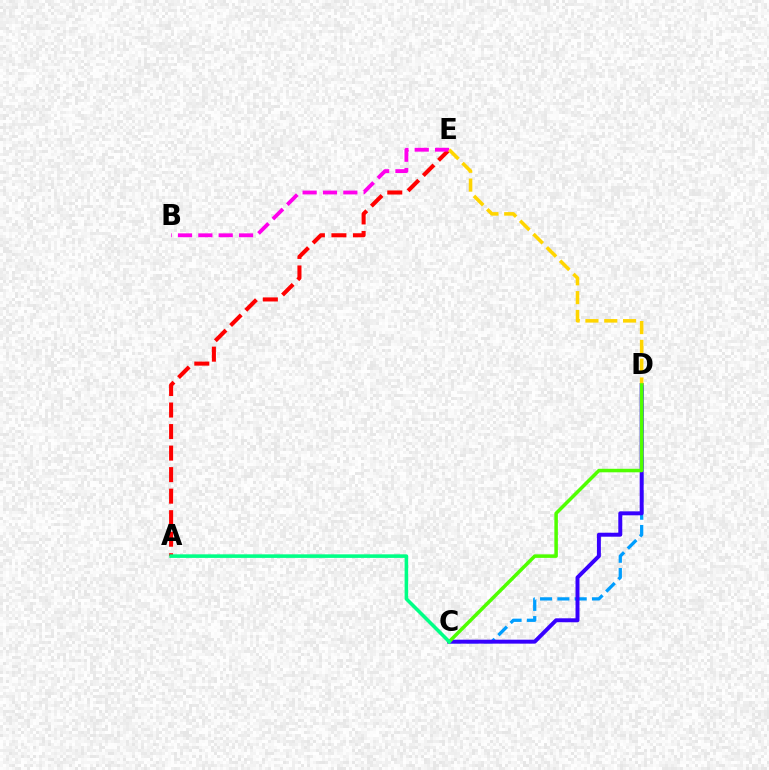{('A', 'E'): [{'color': '#ff0000', 'line_style': 'dashed', 'thickness': 2.92}], ('C', 'D'): [{'color': '#009eff', 'line_style': 'dashed', 'thickness': 2.35}, {'color': '#3700ff', 'line_style': 'solid', 'thickness': 2.85}, {'color': '#4fff00', 'line_style': 'solid', 'thickness': 2.53}], ('B', 'E'): [{'color': '#ff00ed', 'line_style': 'dashed', 'thickness': 2.76}], ('D', 'E'): [{'color': '#ffd500', 'line_style': 'dashed', 'thickness': 2.56}], ('A', 'C'): [{'color': '#00ff86', 'line_style': 'solid', 'thickness': 2.57}]}